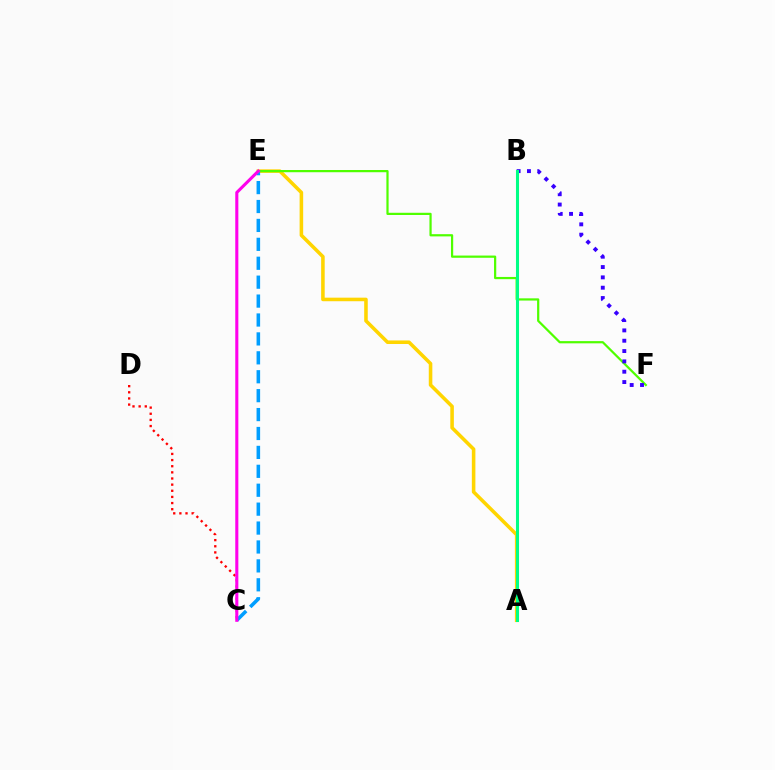{('A', 'E'): [{'color': '#ffd500', 'line_style': 'solid', 'thickness': 2.56}], ('C', 'D'): [{'color': '#ff0000', 'line_style': 'dotted', 'thickness': 1.67}], ('C', 'E'): [{'color': '#009eff', 'line_style': 'dashed', 'thickness': 2.57}, {'color': '#ff00ed', 'line_style': 'solid', 'thickness': 2.22}], ('E', 'F'): [{'color': '#4fff00', 'line_style': 'solid', 'thickness': 1.6}], ('B', 'F'): [{'color': '#3700ff', 'line_style': 'dotted', 'thickness': 2.81}], ('A', 'B'): [{'color': '#00ff86', 'line_style': 'solid', 'thickness': 2.2}]}